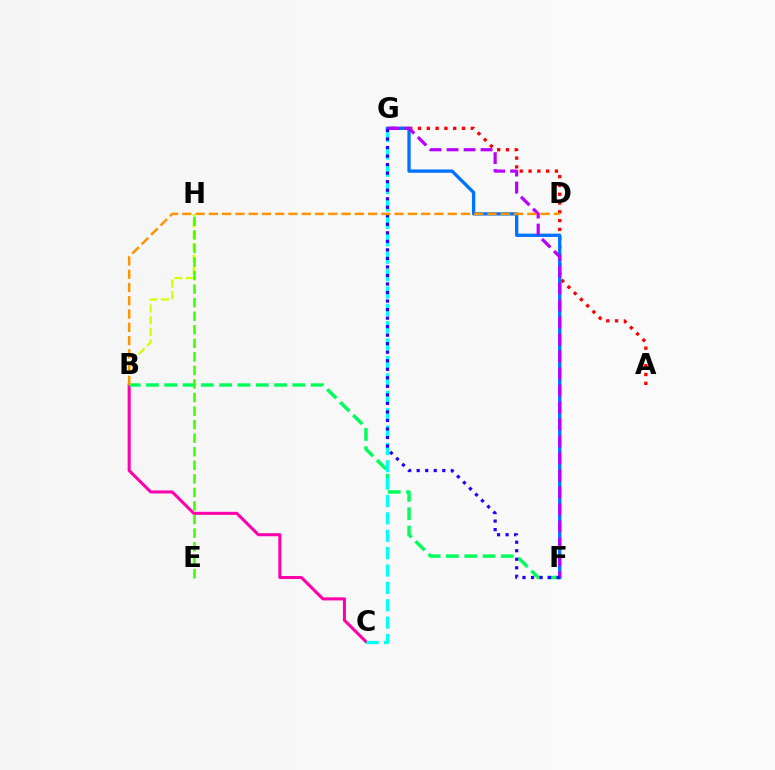{('B', 'C'): [{'color': '#ff00ac', 'line_style': 'solid', 'thickness': 2.2}], ('B', 'F'): [{'color': '#00ff5c', 'line_style': 'dashed', 'thickness': 2.49}], ('A', 'G'): [{'color': '#ff0000', 'line_style': 'dotted', 'thickness': 2.39}], ('F', 'G'): [{'color': '#0074ff', 'line_style': 'solid', 'thickness': 2.4}, {'color': '#b900ff', 'line_style': 'dashed', 'thickness': 2.31}, {'color': '#2500ff', 'line_style': 'dotted', 'thickness': 2.32}], ('C', 'G'): [{'color': '#00fff6', 'line_style': 'dashed', 'thickness': 2.36}], ('B', 'H'): [{'color': '#d1ff00', 'line_style': 'dashed', 'thickness': 1.58}], ('B', 'D'): [{'color': '#ff9400', 'line_style': 'dashed', 'thickness': 1.8}], ('E', 'H'): [{'color': '#3dff00', 'line_style': 'dashed', 'thickness': 1.84}]}